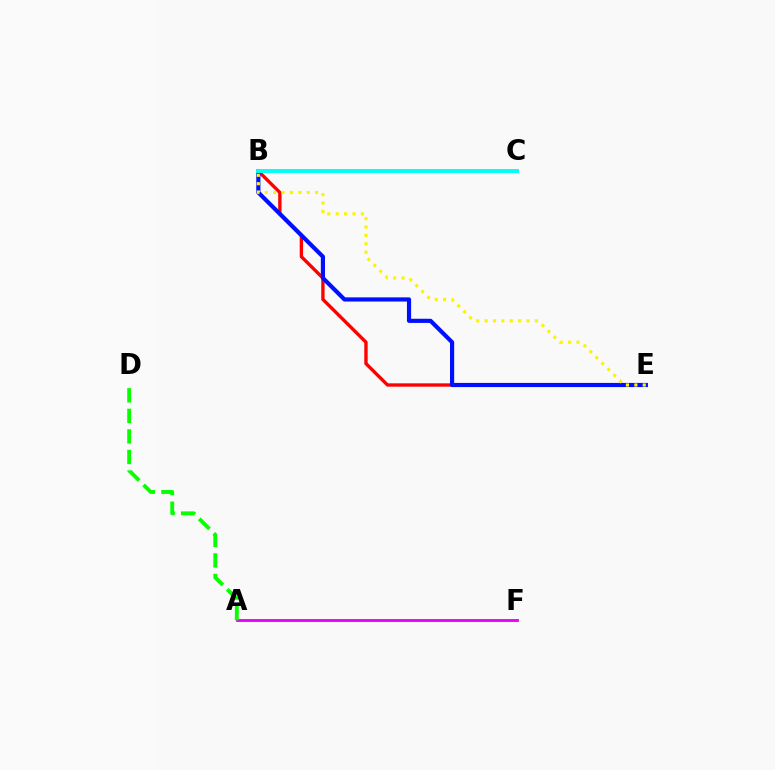{('B', 'E'): [{'color': '#ff0000', 'line_style': 'solid', 'thickness': 2.41}, {'color': '#0010ff', 'line_style': 'solid', 'thickness': 3.0}, {'color': '#fcf500', 'line_style': 'dotted', 'thickness': 2.28}], ('A', 'F'): [{'color': '#ee00ff', 'line_style': 'solid', 'thickness': 2.07}], ('A', 'D'): [{'color': '#08ff00', 'line_style': 'dashed', 'thickness': 2.79}], ('B', 'C'): [{'color': '#00fff6', 'line_style': 'solid', 'thickness': 2.82}]}